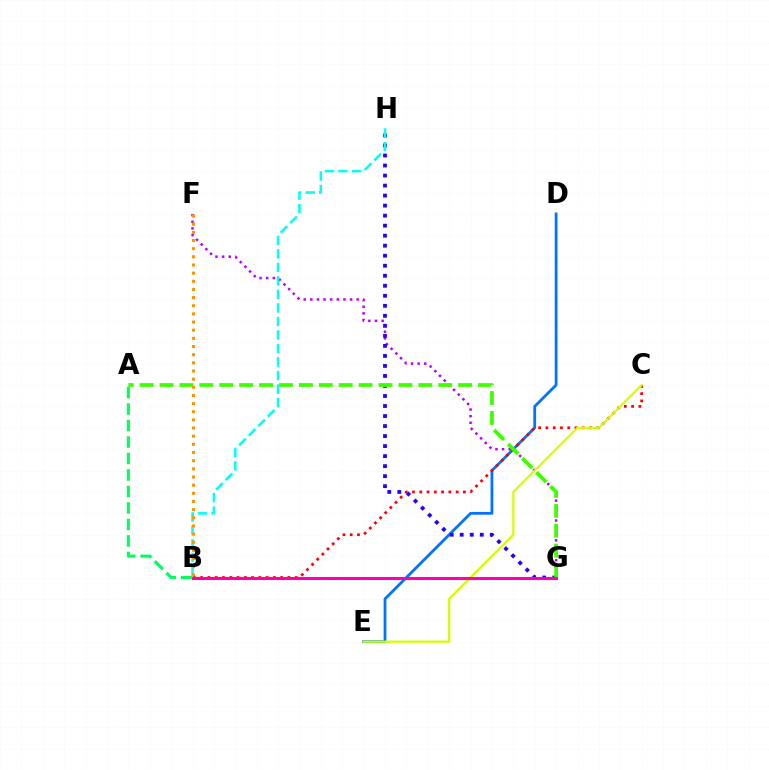{('D', 'E'): [{'color': '#0074ff', 'line_style': 'solid', 'thickness': 2.01}], ('F', 'G'): [{'color': '#b900ff', 'line_style': 'dotted', 'thickness': 1.8}], ('G', 'H'): [{'color': '#2500ff', 'line_style': 'dotted', 'thickness': 2.72}], ('B', 'C'): [{'color': '#ff0000', 'line_style': 'dotted', 'thickness': 1.98}], ('A', 'G'): [{'color': '#3dff00', 'line_style': 'dashed', 'thickness': 2.7}], ('A', 'B'): [{'color': '#00ff5c', 'line_style': 'dashed', 'thickness': 2.24}], ('B', 'H'): [{'color': '#00fff6', 'line_style': 'dashed', 'thickness': 1.84}], ('C', 'E'): [{'color': '#d1ff00', 'line_style': 'solid', 'thickness': 1.61}], ('B', 'F'): [{'color': '#ff9400', 'line_style': 'dotted', 'thickness': 2.22}], ('B', 'G'): [{'color': '#ff00ac', 'line_style': 'solid', 'thickness': 2.2}]}